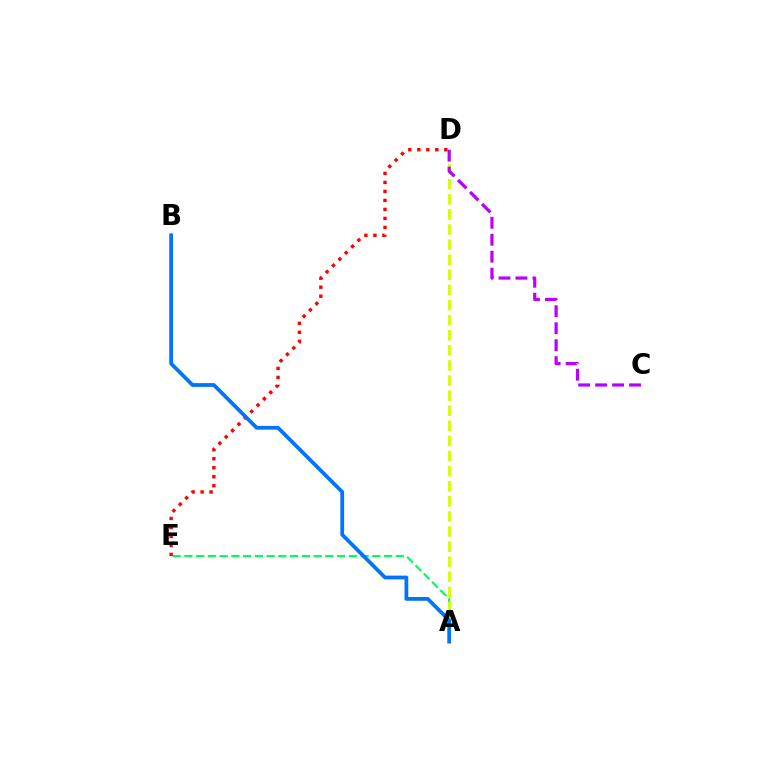{('A', 'E'): [{'color': '#00ff5c', 'line_style': 'dashed', 'thickness': 1.6}], ('A', 'D'): [{'color': '#d1ff00', 'line_style': 'dashed', 'thickness': 2.05}], ('D', 'E'): [{'color': '#ff0000', 'line_style': 'dotted', 'thickness': 2.44}], ('C', 'D'): [{'color': '#b900ff', 'line_style': 'dashed', 'thickness': 2.3}], ('A', 'B'): [{'color': '#0074ff', 'line_style': 'solid', 'thickness': 2.71}]}